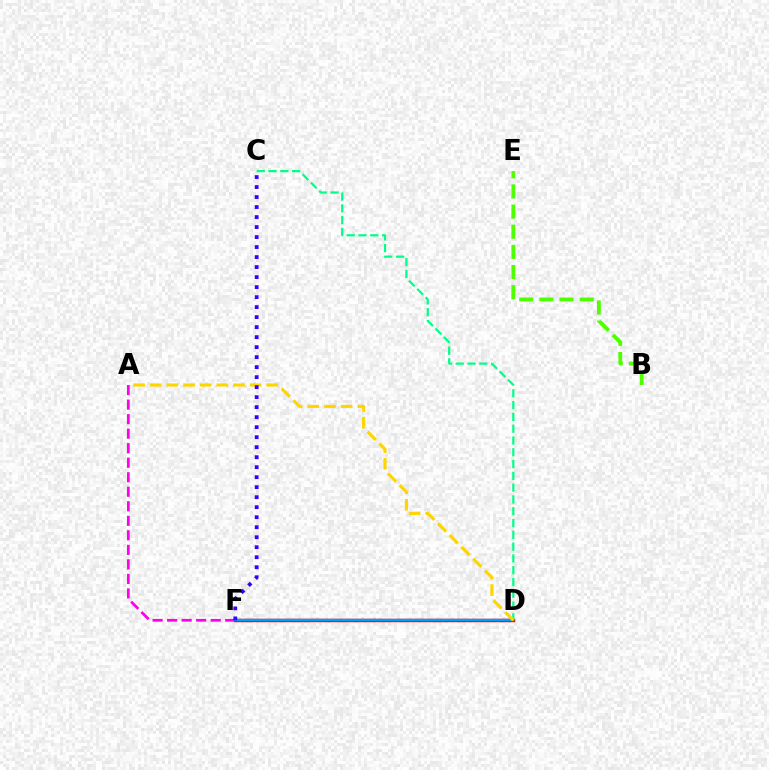{('A', 'F'): [{'color': '#ff00ed', 'line_style': 'dashed', 'thickness': 1.97}], ('D', 'F'): [{'color': '#ff0000', 'line_style': 'solid', 'thickness': 2.48}, {'color': '#009eff', 'line_style': 'solid', 'thickness': 1.71}], ('C', 'D'): [{'color': '#00ff86', 'line_style': 'dashed', 'thickness': 1.6}], ('A', 'D'): [{'color': '#ffd500', 'line_style': 'dashed', 'thickness': 2.26}], ('C', 'F'): [{'color': '#3700ff', 'line_style': 'dotted', 'thickness': 2.72}], ('B', 'E'): [{'color': '#4fff00', 'line_style': 'dashed', 'thickness': 2.74}]}